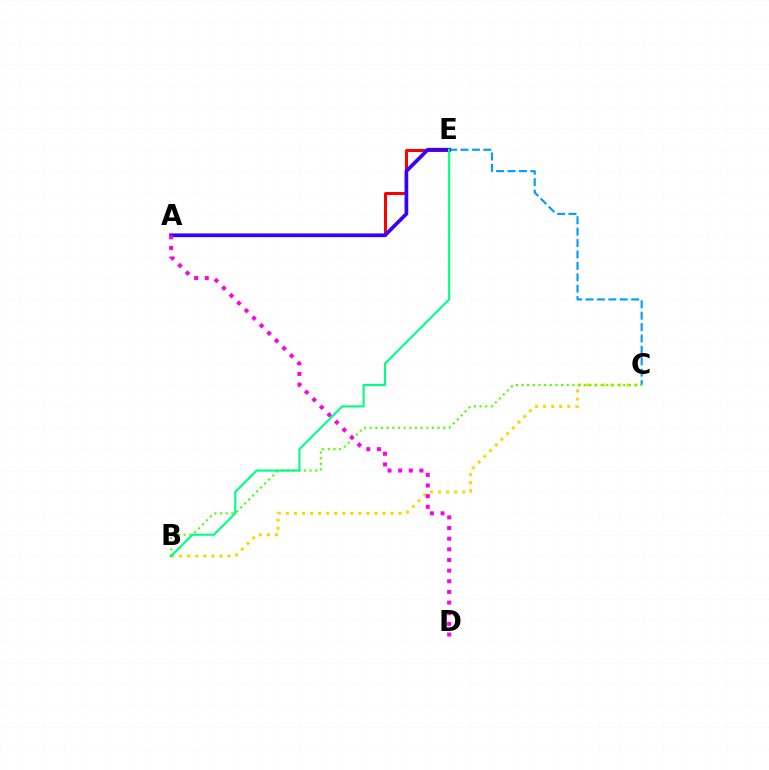{('C', 'E'): [{'color': '#009eff', 'line_style': 'dashed', 'thickness': 1.55}], ('B', 'C'): [{'color': '#ffd500', 'line_style': 'dotted', 'thickness': 2.19}, {'color': '#4fff00', 'line_style': 'dotted', 'thickness': 1.53}], ('A', 'E'): [{'color': '#ff0000', 'line_style': 'solid', 'thickness': 2.16}, {'color': '#3700ff', 'line_style': 'solid', 'thickness': 2.67}], ('B', 'E'): [{'color': '#00ff86', 'line_style': 'solid', 'thickness': 1.54}], ('A', 'D'): [{'color': '#ff00ed', 'line_style': 'dotted', 'thickness': 2.89}]}